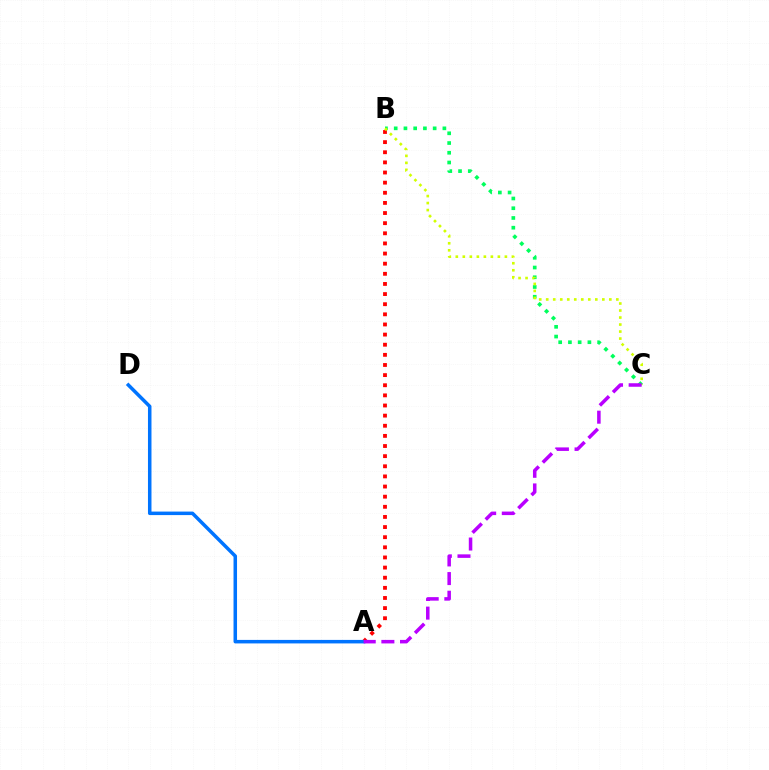{('B', 'C'): [{'color': '#00ff5c', 'line_style': 'dotted', 'thickness': 2.65}, {'color': '#d1ff00', 'line_style': 'dotted', 'thickness': 1.9}], ('A', 'B'): [{'color': '#ff0000', 'line_style': 'dotted', 'thickness': 2.75}], ('A', 'D'): [{'color': '#0074ff', 'line_style': 'solid', 'thickness': 2.53}], ('A', 'C'): [{'color': '#b900ff', 'line_style': 'dashed', 'thickness': 2.53}]}